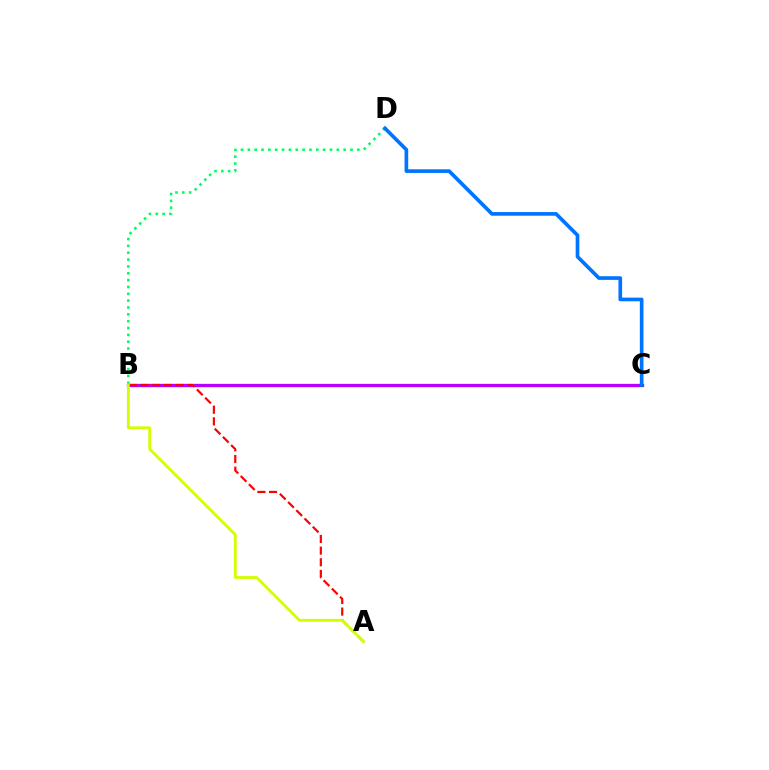{('B', 'C'): [{'color': '#b900ff', 'line_style': 'solid', 'thickness': 2.37}], ('B', 'D'): [{'color': '#00ff5c', 'line_style': 'dotted', 'thickness': 1.86}], ('A', 'B'): [{'color': '#ff0000', 'line_style': 'dashed', 'thickness': 1.58}, {'color': '#d1ff00', 'line_style': 'solid', 'thickness': 2.03}], ('C', 'D'): [{'color': '#0074ff', 'line_style': 'solid', 'thickness': 2.64}]}